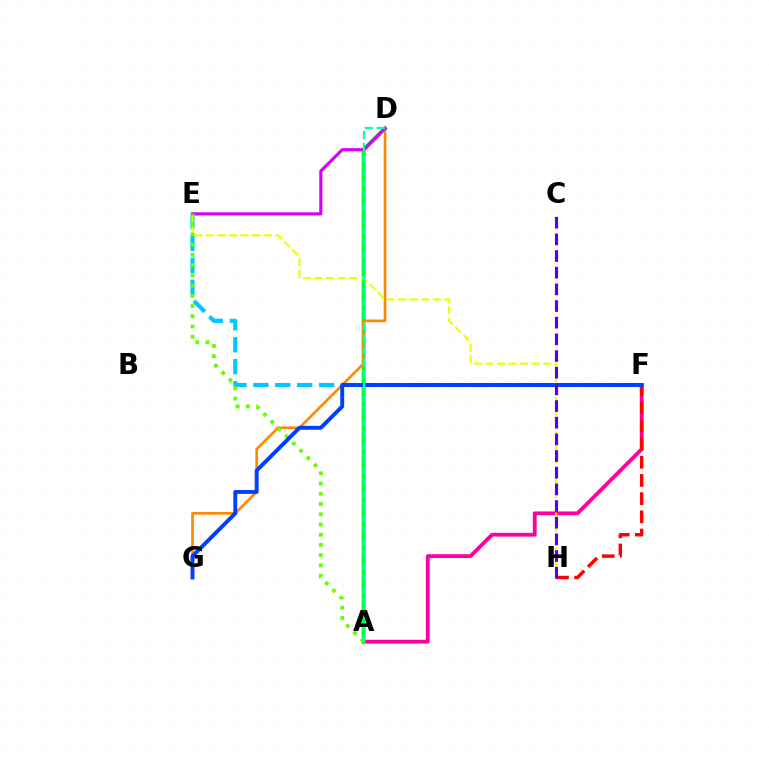{('A', 'F'): [{'color': '#ff00a0', 'line_style': 'solid', 'thickness': 2.73}], ('F', 'H'): [{'color': '#ff0000', 'line_style': 'dashed', 'thickness': 2.47}], ('A', 'D'): [{'color': '#00ff27', 'line_style': 'solid', 'thickness': 2.85}, {'color': '#00ffaf', 'line_style': 'dashed', 'thickness': 1.63}], ('E', 'F'): [{'color': '#00c7ff', 'line_style': 'dashed', 'thickness': 2.98}], ('D', 'G'): [{'color': '#ff8800', 'line_style': 'solid', 'thickness': 1.91}], ('E', 'H'): [{'color': '#eeff00', 'line_style': 'dashed', 'thickness': 1.57}], ('D', 'E'): [{'color': '#d600ff', 'line_style': 'solid', 'thickness': 2.28}], ('A', 'E'): [{'color': '#66ff00', 'line_style': 'dotted', 'thickness': 2.78}], ('F', 'G'): [{'color': '#003fff', 'line_style': 'solid', 'thickness': 2.82}], ('C', 'H'): [{'color': '#4f00ff', 'line_style': 'dashed', 'thickness': 2.26}]}